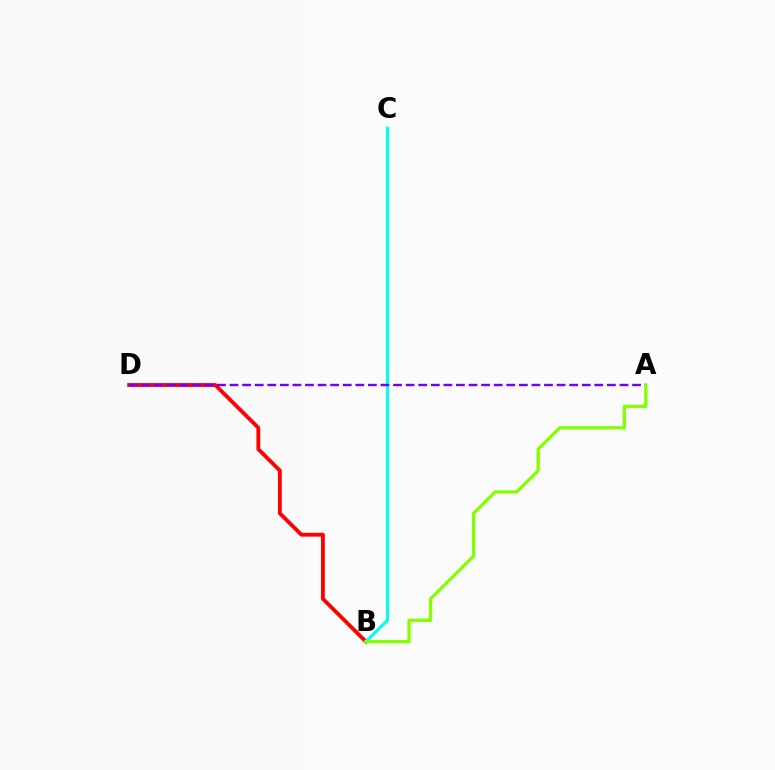{('B', 'D'): [{'color': '#ff0000', 'line_style': 'solid', 'thickness': 2.76}], ('B', 'C'): [{'color': '#00fff6', 'line_style': 'solid', 'thickness': 2.22}], ('A', 'D'): [{'color': '#7200ff', 'line_style': 'dashed', 'thickness': 1.71}], ('A', 'B'): [{'color': '#84ff00', 'line_style': 'solid', 'thickness': 2.36}]}